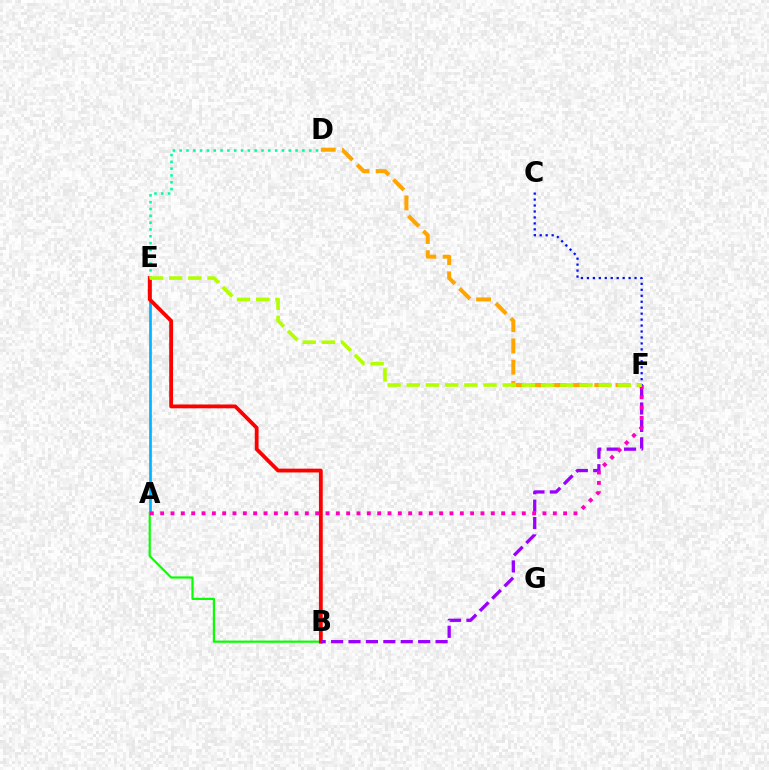{('A', 'B'): [{'color': '#08ff00', 'line_style': 'solid', 'thickness': 1.58}], ('A', 'E'): [{'color': '#00b5ff', 'line_style': 'solid', 'thickness': 1.96}], ('B', 'E'): [{'color': '#ff0000', 'line_style': 'solid', 'thickness': 2.74}], ('B', 'F'): [{'color': '#9b00ff', 'line_style': 'dashed', 'thickness': 2.37}], ('A', 'F'): [{'color': '#ff00bd', 'line_style': 'dotted', 'thickness': 2.81}], ('D', 'E'): [{'color': '#00ff9d', 'line_style': 'dotted', 'thickness': 1.85}], ('C', 'F'): [{'color': '#0010ff', 'line_style': 'dotted', 'thickness': 1.62}], ('D', 'F'): [{'color': '#ffa500', 'line_style': 'dashed', 'thickness': 2.89}], ('E', 'F'): [{'color': '#b3ff00', 'line_style': 'dashed', 'thickness': 2.61}]}